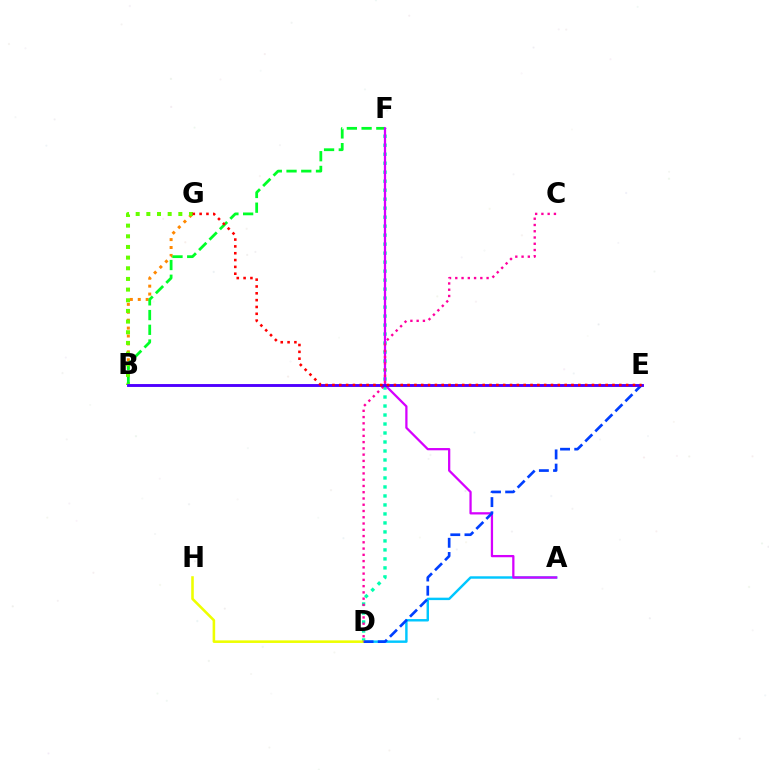{('D', 'F'): [{'color': '#00ffaf', 'line_style': 'dotted', 'thickness': 2.44}], ('B', 'G'): [{'color': '#ff8800', 'line_style': 'dotted', 'thickness': 2.15}, {'color': '#66ff00', 'line_style': 'dotted', 'thickness': 2.9}], ('B', 'F'): [{'color': '#00ff27', 'line_style': 'dashed', 'thickness': 2.0}], ('A', 'D'): [{'color': '#00c7ff', 'line_style': 'solid', 'thickness': 1.75}], ('D', 'H'): [{'color': '#eeff00', 'line_style': 'solid', 'thickness': 1.86}], ('A', 'F'): [{'color': '#d600ff', 'line_style': 'solid', 'thickness': 1.63}], ('D', 'E'): [{'color': '#003fff', 'line_style': 'dashed', 'thickness': 1.93}], ('C', 'D'): [{'color': '#ff00a0', 'line_style': 'dotted', 'thickness': 1.7}], ('B', 'E'): [{'color': '#4f00ff', 'line_style': 'solid', 'thickness': 2.08}], ('E', 'G'): [{'color': '#ff0000', 'line_style': 'dotted', 'thickness': 1.86}]}